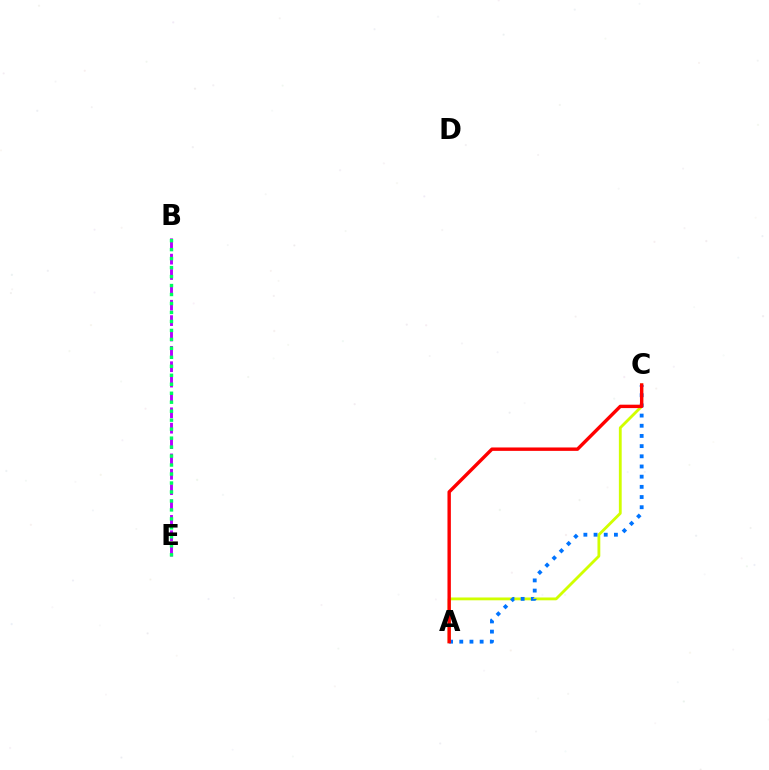{('A', 'C'): [{'color': '#d1ff00', 'line_style': 'solid', 'thickness': 2.03}, {'color': '#0074ff', 'line_style': 'dotted', 'thickness': 2.77}, {'color': '#ff0000', 'line_style': 'solid', 'thickness': 2.45}], ('B', 'E'): [{'color': '#b900ff', 'line_style': 'dashed', 'thickness': 2.09}, {'color': '#00ff5c', 'line_style': 'dotted', 'thickness': 2.44}]}